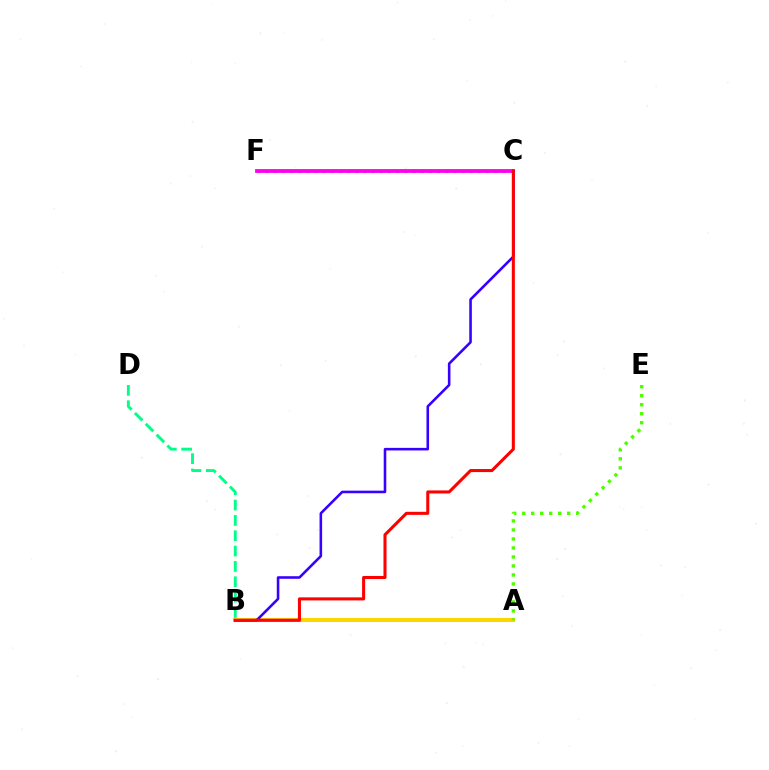{('C', 'F'): [{'color': '#009eff', 'line_style': 'dotted', 'thickness': 2.22}, {'color': '#ff00ed', 'line_style': 'solid', 'thickness': 2.74}], ('B', 'D'): [{'color': '#00ff86', 'line_style': 'dashed', 'thickness': 2.08}], ('A', 'B'): [{'color': '#ffd500', 'line_style': 'solid', 'thickness': 2.89}], ('B', 'C'): [{'color': '#3700ff', 'line_style': 'solid', 'thickness': 1.86}, {'color': '#ff0000', 'line_style': 'solid', 'thickness': 2.2}], ('A', 'E'): [{'color': '#4fff00', 'line_style': 'dotted', 'thickness': 2.45}]}